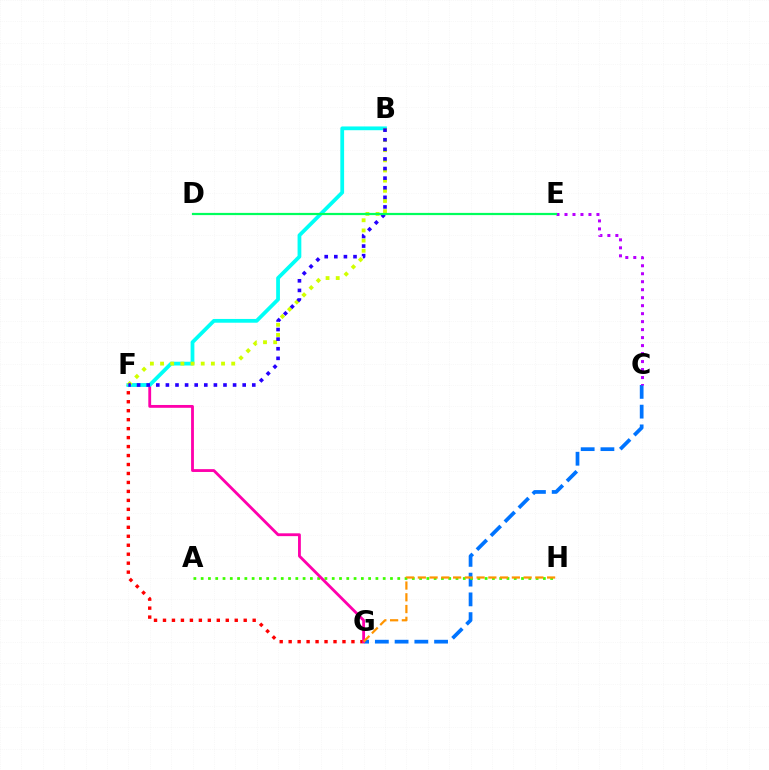{('F', 'G'): [{'color': '#ff0000', 'line_style': 'dotted', 'thickness': 2.44}, {'color': '#ff00ac', 'line_style': 'solid', 'thickness': 2.04}], ('C', 'G'): [{'color': '#0074ff', 'line_style': 'dashed', 'thickness': 2.68}], ('A', 'H'): [{'color': '#3dff00', 'line_style': 'dotted', 'thickness': 1.98}], ('G', 'H'): [{'color': '#ff9400', 'line_style': 'dashed', 'thickness': 1.6}], ('C', 'E'): [{'color': '#b900ff', 'line_style': 'dotted', 'thickness': 2.17}], ('B', 'F'): [{'color': '#00fff6', 'line_style': 'solid', 'thickness': 2.71}, {'color': '#d1ff00', 'line_style': 'dotted', 'thickness': 2.76}, {'color': '#2500ff', 'line_style': 'dotted', 'thickness': 2.61}], ('D', 'E'): [{'color': '#00ff5c', 'line_style': 'solid', 'thickness': 1.59}]}